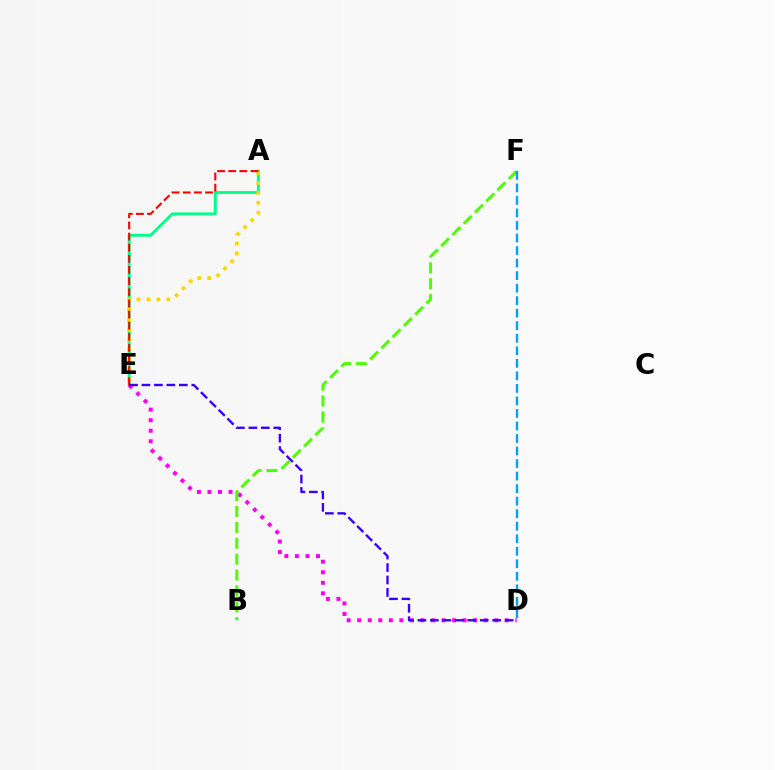{('A', 'E'): [{'color': '#00ff86', 'line_style': 'solid', 'thickness': 2.07}, {'color': '#ffd500', 'line_style': 'dotted', 'thickness': 2.7}, {'color': '#ff0000', 'line_style': 'dashed', 'thickness': 1.51}], ('D', 'E'): [{'color': '#ff00ed', 'line_style': 'dotted', 'thickness': 2.86}, {'color': '#3700ff', 'line_style': 'dashed', 'thickness': 1.69}], ('B', 'F'): [{'color': '#4fff00', 'line_style': 'dashed', 'thickness': 2.16}], ('D', 'F'): [{'color': '#009eff', 'line_style': 'dashed', 'thickness': 1.7}]}